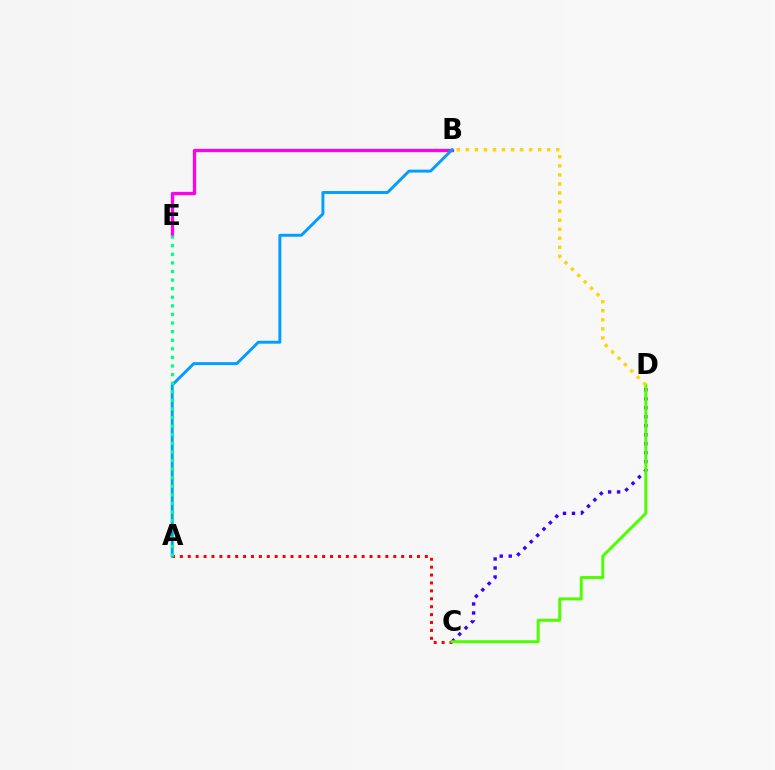{('A', 'C'): [{'color': '#ff0000', 'line_style': 'dotted', 'thickness': 2.15}], ('C', 'D'): [{'color': '#3700ff', 'line_style': 'dotted', 'thickness': 2.44}, {'color': '#4fff00', 'line_style': 'solid', 'thickness': 2.14}], ('B', 'E'): [{'color': '#ff00ed', 'line_style': 'solid', 'thickness': 2.36}], ('B', 'D'): [{'color': '#ffd500', 'line_style': 'dotted', 'thickness': 2.46}], ('A', 'B'): [{'color': '#009eff', 'line_style': 'solid', 'thickness': 2.11}], ('A', 'E'): [{'color': '#00ff86', 'line_style': 'dotted', 'thickness': 2.33}]}